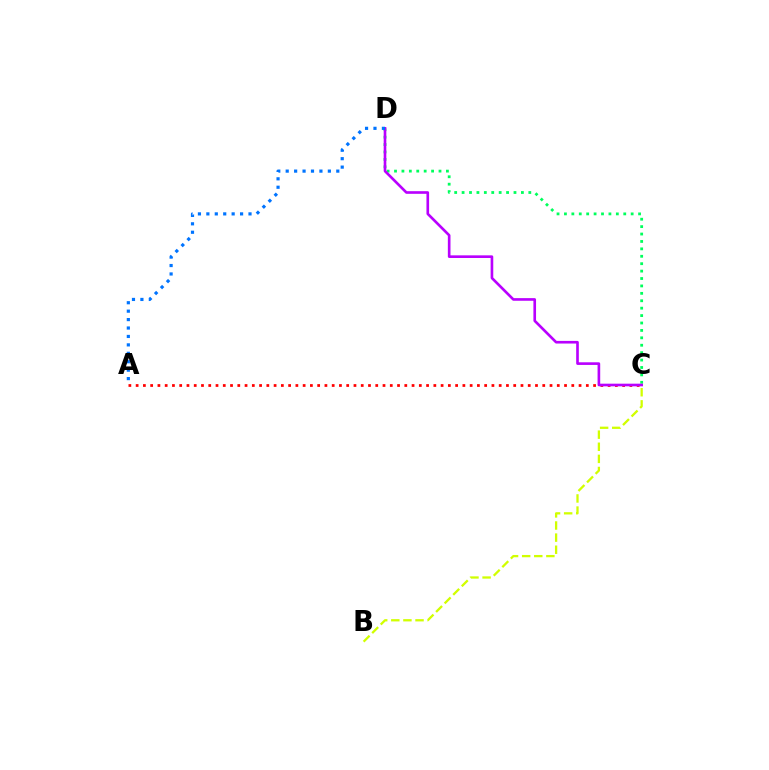{('A', 'C'): [{'color': '#ff0000', 'line_style': 'dotted', 'thickness': 1.97}], ('C', 'D'): [{'color': '#00ff5c', 'line_style': 'dotted', 'thickness': 2.01}, {'color': '#b900ff', 'line_style': 'solid', 'thickness': 1.9}], ('B', 'C'): [{'color': '#d1ff00', 'line_style': 'dashed', 'thickness': 1.65}], ('A', 'D'): [{'color': '#0074ff', 'line_style': 'dotted', 'thickness': 2.29}]}